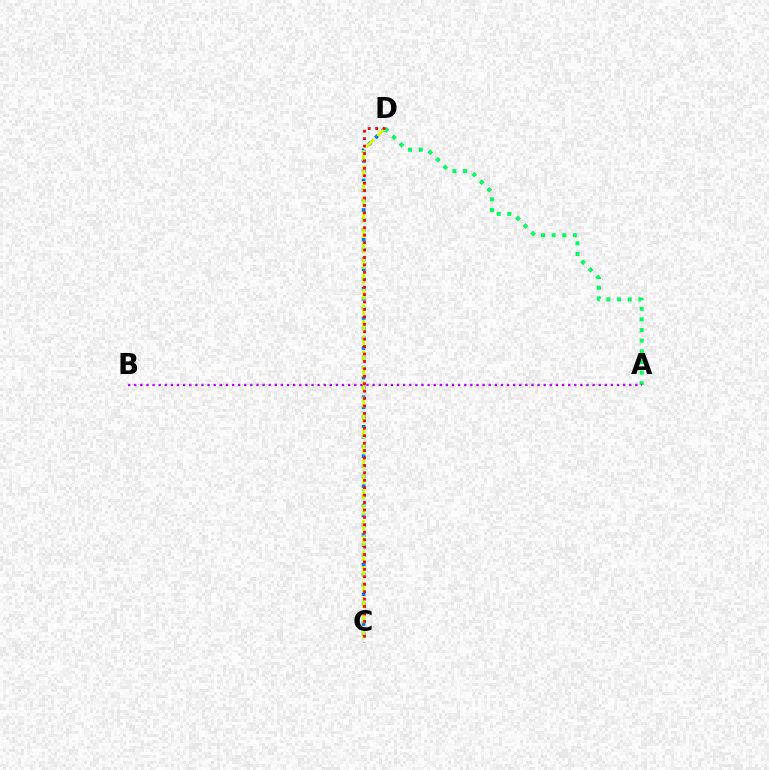{('C', 'D'): [{'color': '#0074ff', 'line_style': 'dotted', 'thickness': 2.68}, {'color': '#d1ff00', 'line_style': 'dashed', 'thickness': 2.09}, {'color': '#ff0000', 'line_style': 'dotted', 'thickness': 2.02}], ('A', 'D'): [{'color': '#00ff5c', 'line_style': 'dotted', 'thickness': 2.89}], ('A', 'B'): [{'color': '#b900ff', 'line_style': 'dotted', 'thickness': 1.66}]}